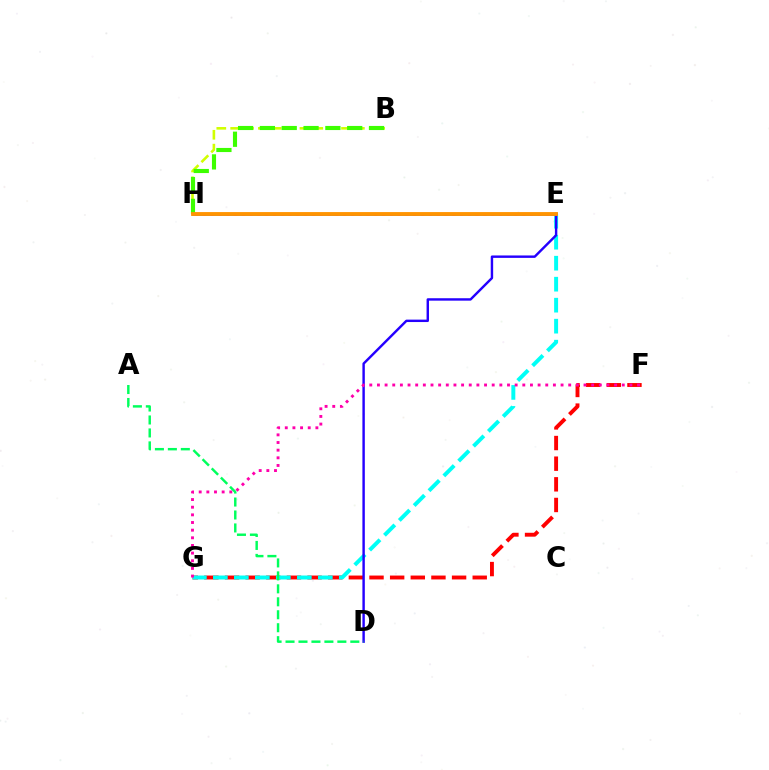{('E', 'H'): [{'color': '#0074ff', 'line_style': 'solid', 'thickness': 1.85}, {'color': '#b900ff', 'line_style': 'dotted', 'thickness': 2.12}, {'color': '#ff9400', 'line_style': 'solid', 'thickness': 2.77}], ('F', 'G'): [{'color': '#ff0000', 'line_style': 'dashed', 'thickness': 2.8}, {'color': '#ff00ac', 'line_style': 'dotted', 'thickness': 2.08}], ('B', 'H'): [{'color': '#d1ff00', 'line_style': 'dashed', 'thickness': 1.88}, {'color': '#3dff00', 'line_style': 'dashed', 'thickness': 2.97}], ('E', 'G'): [{'color': '#00fff6', 'line_style': 'dashed', 'thickness': 2.85}], ('D', 'E'): [{'color': '#2500ff', 'line_style': 'solid', 'thickness': 1.74}], ('A', 'D'): [{'color': '#00ff5c', 'line_style': 'dashed', 'thickness': 1.76}]}